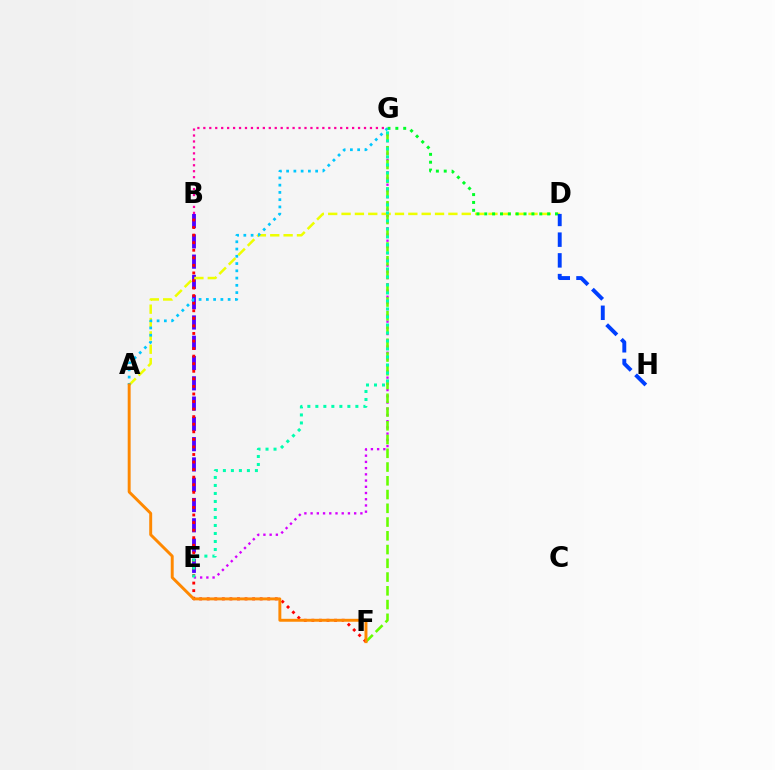{('B', 'E'): [{'color': '#4f00ff', 'line_style': 'dashed', 'thickness': 2.76}], ('B', 'F'): [{'color': '#ff0000', 'line_style': 'dotted', 'thickness': 2.06}], ('A', 'D'): [{'color': '#eeff00', 'line_style': 'dashed', 'thickness': 1.81}], ('E', 'G'): [{'color': '#d600ff', 'line_style': 'dotted', 'thickness': 1.69}, {'color': '#00ffaf', 'line_style': 'dotted', 'thickness': 2.17}], ('D', 'G'): [{'color': '#00ff27', 'line_style': 'dotted', 'thickness': 2.14}], ('F', 'G'): [{'color': '#66ff00', 'line_style': 'dashed', 'thickness': 1.87}], ('A', 'G'): [{'color': '#00c7ff', 'line_style': 'dotted', 'thickness': 1.97}], ('B', 'G'): [{'color': '#ff00a0', 'line_style': 'dotted', 'thickness': 1.62}], ('A', 'F'): [{'color': '#ff8800', 'line_style': 'solid', 'thickness': 2.11}], ('D', 'H'): [{'color': '#003fff', 'line_style': 'dashed', 'thickness': 2.82}]}